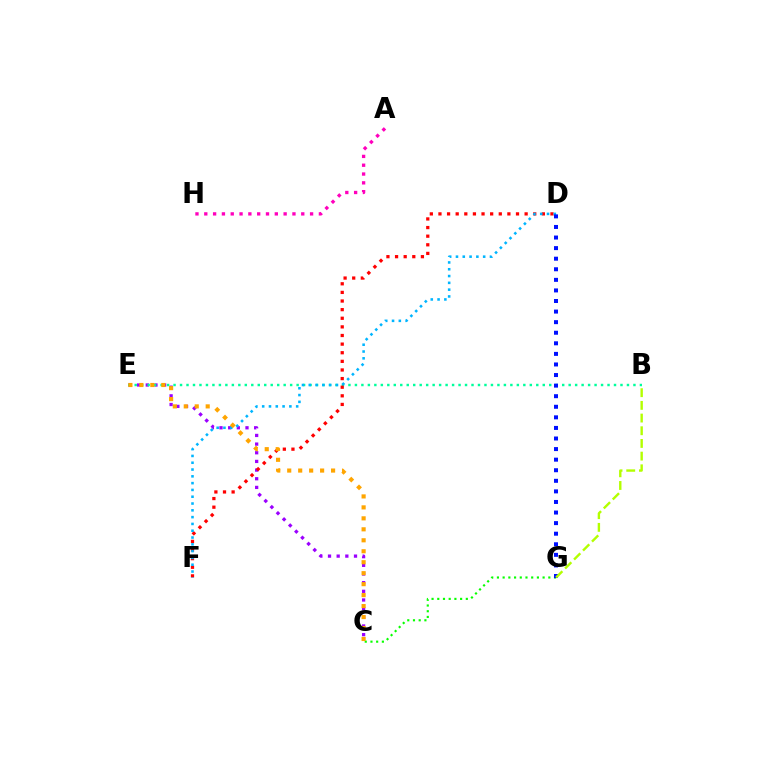{('C', 'E'): [{'color': '#9b00ff', 'line_style': 'dotted', 'thickness': 2.35}, {'color': '#ffa500', 'line_style': 'dotted', 'thickness': 2.98}], ('A', 'H'): [{'color': '#ff00bd', 'line_style': 'dotted', 'thickness': 2.4}], ('B', 'E'): [{'color': '#00ff9d', 'line_style': 'dotted', 'thickness': 1.76}], ('C', 'G'): [{'color': '#08ff00', 'line_style': 'dotted', 'thickness': 1.55}], ('D', 'F'): [{'color': '#ff0000', 'line_style': 'dotted', 'thickness': 2.34}, {'color': '#00b5ff', 'line_style': 'dotted', 'thickness': 1.85}], ('D', 'G'): [{'color': '#0010ff', 'line_style': 'dotted', 'thickness': 2.87}], ('B', 'G'): [{'color': '#b3ff00', 'line_style': 'dashed', 'thickness': 1.72}]}